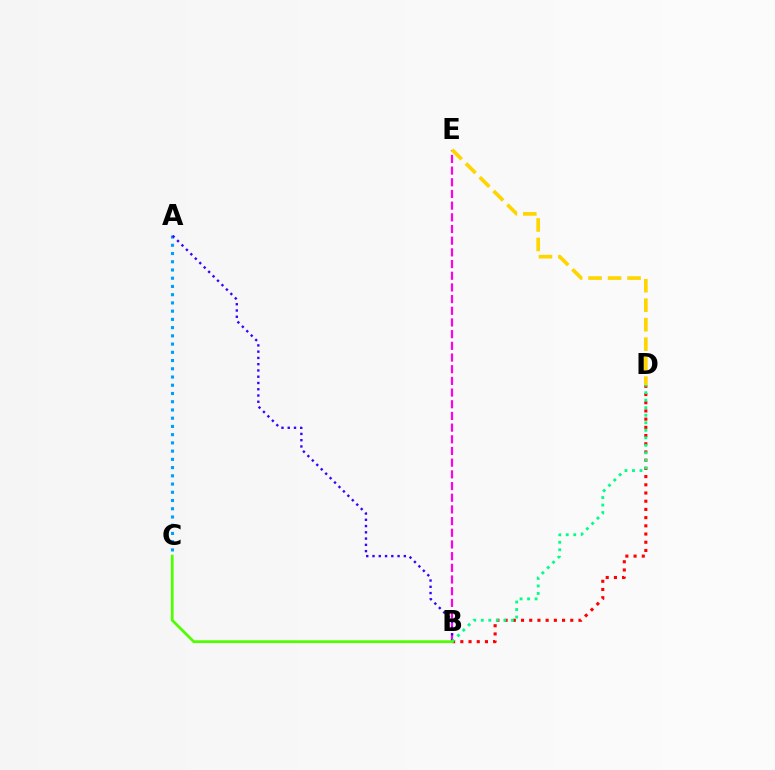{('A', 'C'): [{'color': '#009eff', 'line_style': 'dotted', 'thickness': 2.24}], ('B', 'E'): [{'color': '#ff00ed', 'line_style': 'dashed', 'thickness': 1.59}], ('A', 'B'): [{'color': '#3700ff', 'line_style': 'dotted', 'thickness': 1.7}], ('D', 'E'): [{'color': '#ffd500', 'line_style': 'dashed', 'thickness': 2.65}], ('B', 'D'): [{'color': '#ff0000', 'line_style': 'dotted', 'thickness': 2.23}, {'color': '#00ff86', 'line_style': 'dotted', 'thickness': 2.04}], ('B', 'C'): [{'color': '#4fff00', 'line_style': 'solid', 'thickness': 2.0}]}